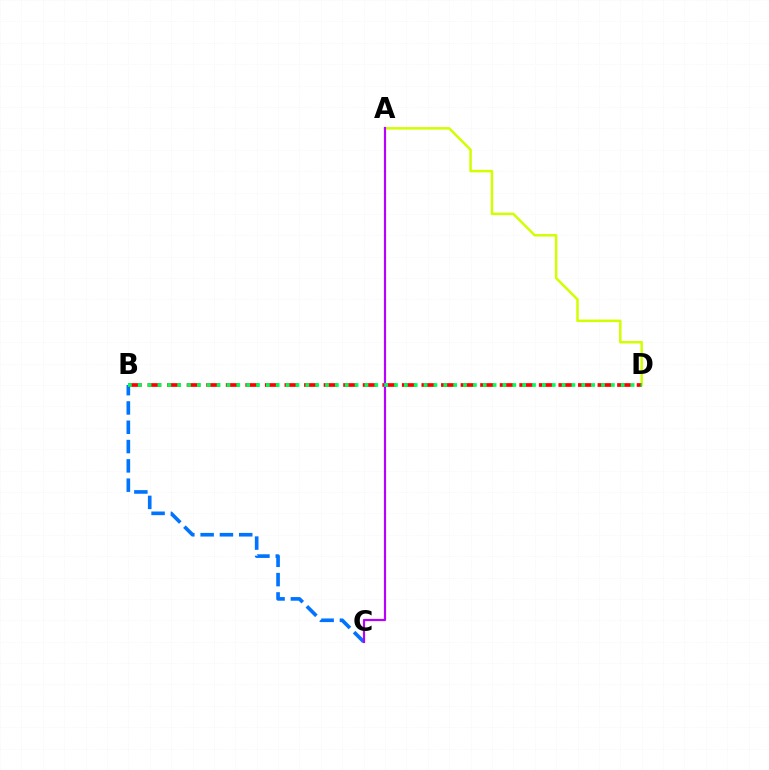{('B', 'C'): [{'color': '#0074ff', 'line_style': 'dashed', 'thickness': 2.62}], ('A', 'D'): [{'color': '#d1ff00', 'line_style': 'solid', 'thickness': 1.8}], ('B', 'D'): [{'color': '#ff0000', 'line_style': 'dashed', 'thickness': 2.66}, {'color': '#00ff5c', 'line_style': 'dotted', 'thickness': 2.68}], ('A', 'C'): [{'color': '#b900ff', 'line_style': 'solid', 'thickness': 1.57}]}